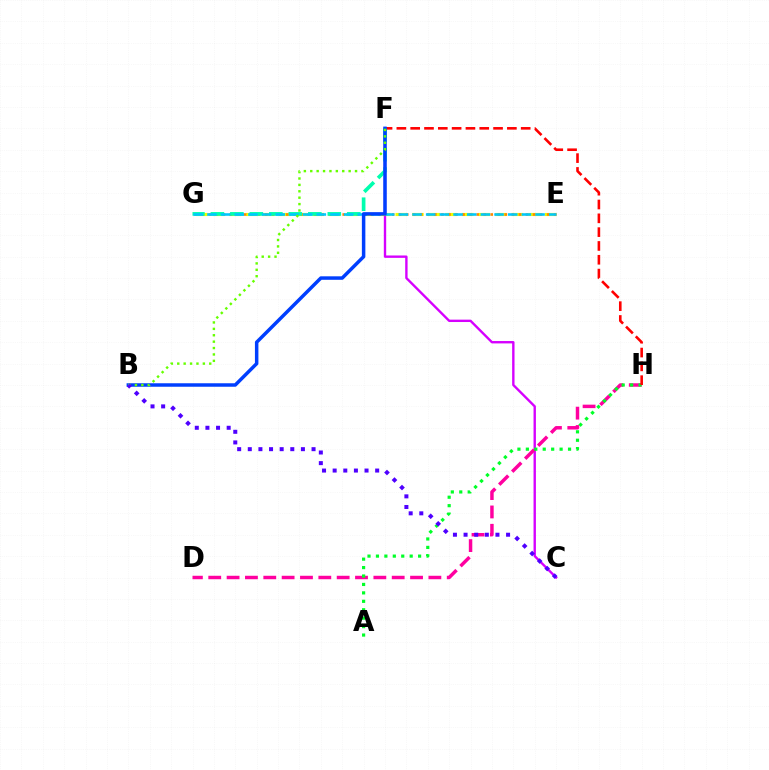{('C', 'F'): [{'color': '#d600ff', 'line_style': 'solid', 'thickness': 1.71}], ('E', 'G'): [{'color': '#eeff00', 'line_style': 'dashed', 'thickness': 2.26}, {'color': '#ff8800', 'line_style': 'dotted', 'thickness': 1.91}, {'color': '#00c7ff', 'line_style': 'dashed', 'thickness': 1.86}], ('D', 'H'): [{'color': '#ff00a0', 'line_style': 'dashed', 'thickness': 2.49}], ('A', 'H'): [{'color': '#00ff27', 'line_style': 'dotted', 'thickness': 2.29}], ('F', 'H'): [{'color': '#ff0000', 'line_style': 'dashed', 'thickness': 1.88}], ('F', 'G'): [{'color': '#00ffaf', 'line_style': 'dashed', 'thickness': 2.65}], ('B', 'F'): [{'color': '#003fff', 'line_style': 'solid', 'thickness': 2.51}, {'color': '#66ff00', 'line_style': 'dotted', 'thickness': 1.74}], ('B', 'C'): [{'color': '#4f00ff', 'line_style': 'dotted', 'thickness': 2.89}]}